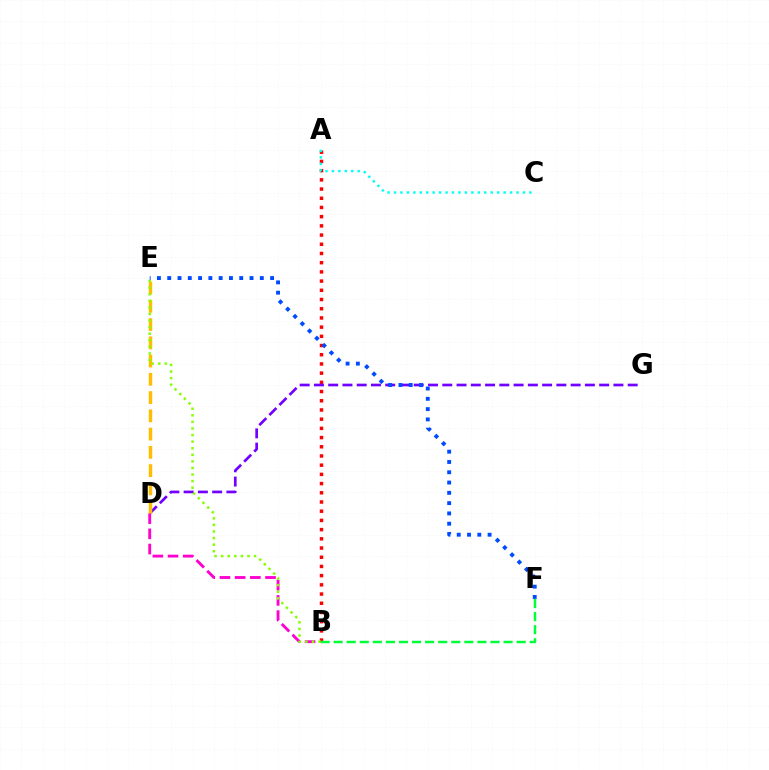{('A', 'B'): [{'color': '#ff0000', 'line_style': 'dotted', 'thickness': 2.5}], ('D', 'G'): [{'color': '#7200ff', 'line_style': 'dashed', 'thickness': 1.94}], ('B', 'D'): [{'color': '#ff00cf', 'line_style': 'dashed', 'thickness': 2.06}], ('B', 'F'): [{'color': '#00ff39', 'line_style': 'dashed', 'thickness': 1.78}], ('D', 'E'): [{'color': '#ffbd00', 'line_style': 'dashed', 'thickness': 2.48}], ('B', 'E'): [{'color': '#84ff00', 'line_style': 'dotted', 'thickness': 1.79}], ('A', 'C'): [{'color': '#00fff6', 'line_style': 'dotted', 'thickness': 1.75}], ('E', 'F'): [{'color': '#004bff', 'line_style': 'dotted', 'thickness': 2.8}]}